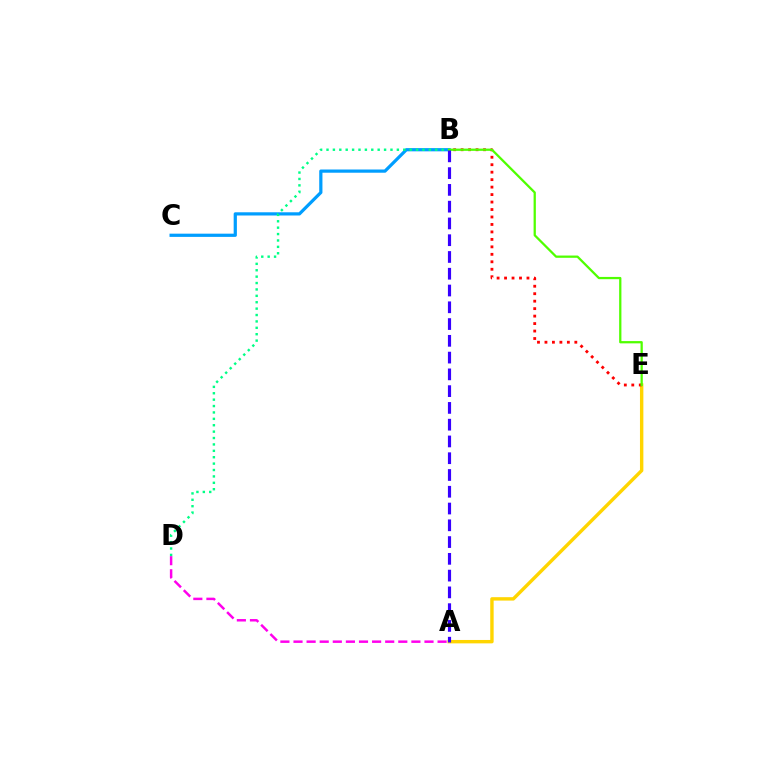{('A', 'D'): [{'color': '#ff00ed', 'line_style': 'dashed', 'thickness': 1.78}], ('B', 'C'): [{'color': '#009eff', 'line_style': 'solid', 'thickness': 2.32}], ('A', 'E'): [{'color': '#ffd500', 'line_style': 'solid', 'thickness': 2.45}], ('B', 'D'): [{'color': '#00ff86', 'line_style': 'dotted', 'thickness': 1.74}], ('B', 'E'): [{'color': '#ff0000', 'line_style': 'dotted', 'thickness': 2.03}, {'color': '#4fff00', 'line_style': 'solid', 'thickness': 1.63}], ('A', 'B'): [{'color': '#3700ff', 'line_style': 'dashed', 'thickness': 2.28}]}